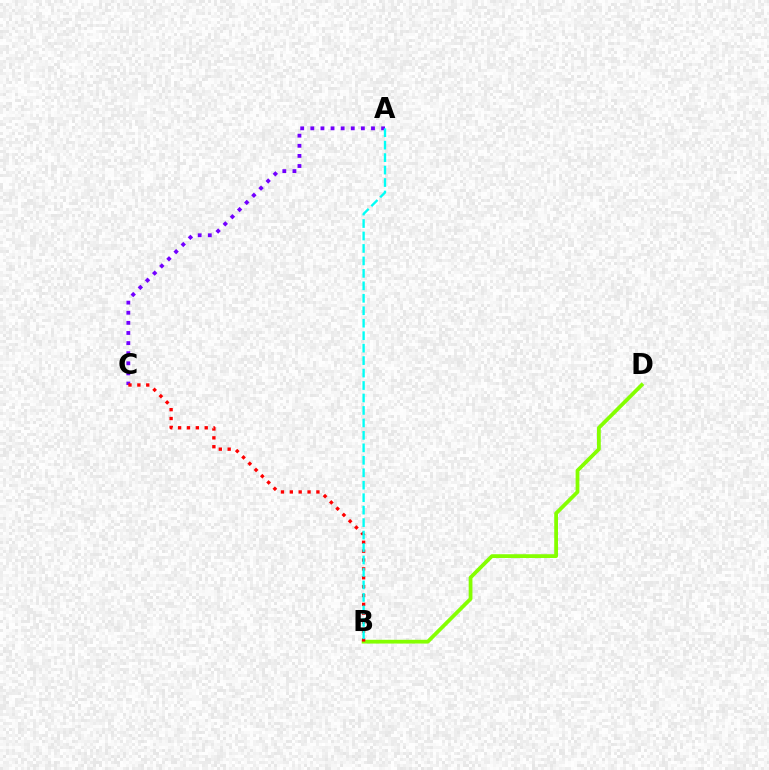{('A', 'C'): [{'color': '#7200ff', 'line_style': 'dotted', 'thickness': 2.75}], ('B', 'D'): [{'color': '#84ff00', 'line_style': 'solid', 'thickness': 2.71}], ('B', 'C'): [{'color': '#ff0000', 'line_style': 'dotted', 'thickness': 2.41}], ('A', 'B'): [{'color': '#00fff6', 'line_style': 'dashed', 'thickness': 1.69}]}